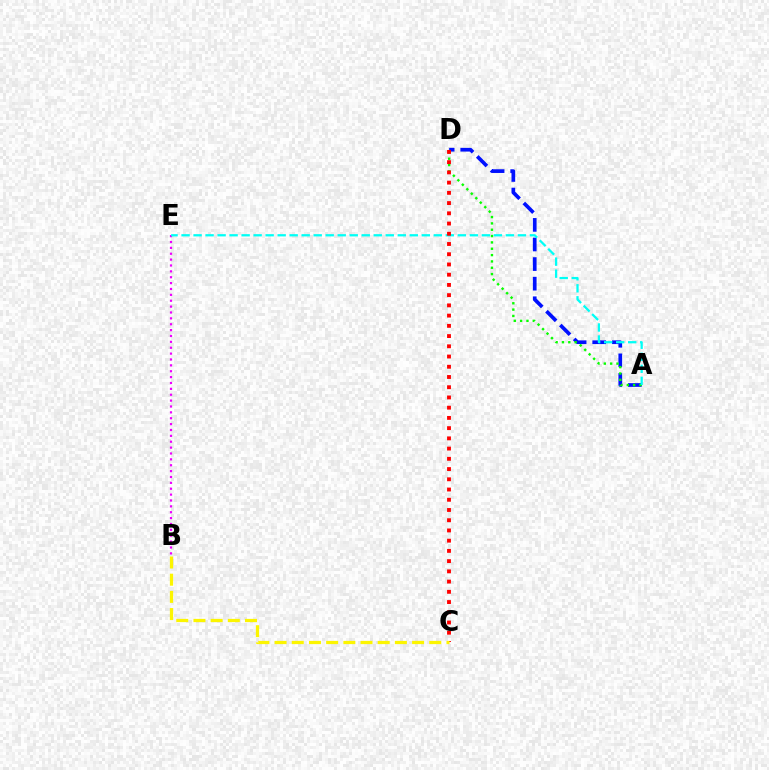{('B', 'E'): [{'color': '#ee00ff', 'line_style': 'dotted', 'thickness': 1.6}], ('A', 'D'): [{'color': '#0010ff', 'line_style': 'dashed', 'thickness': 2.66}, {'color': '#08ff00', 'line_style': 'dotted', 'thickness': 1.72}], ('A', 'E'): [{'color': '#00fff6', 'line_style': 'dashed', 'thickness': 1.63}], ('C', 'D'): [{'color': '#ff0000', 'line_style': 'dotted', 'thickness': 2.78}], ('B', 'C'): [{'color': '#fcf500', 'line_style': 'dashed', 'thickness': 2.34}]}